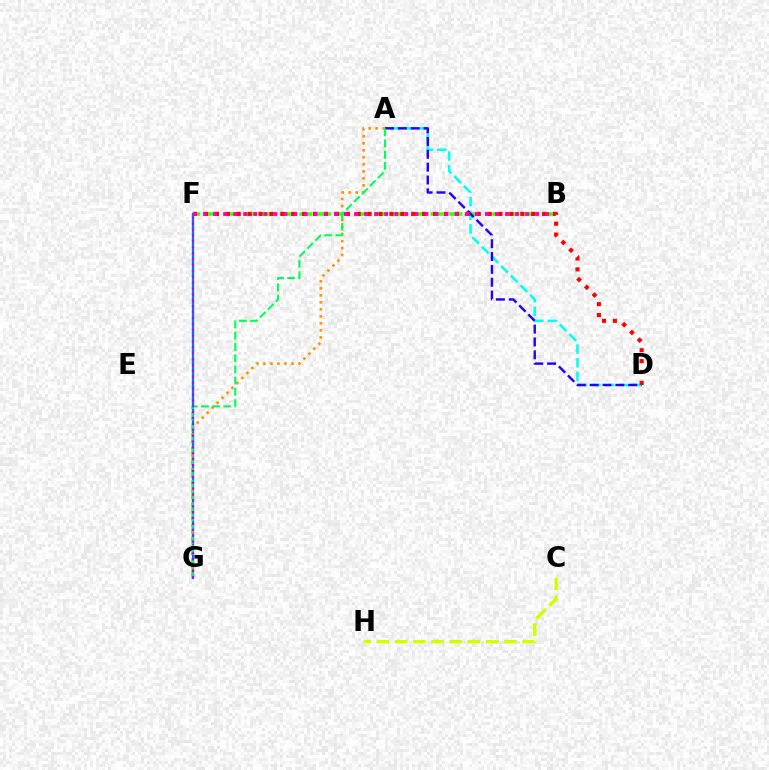{('F', 'G'): [{'color': '#0074ff', 'line_style': 'solid', 'thickness': 1.63}, {'color': '#b900ff', 'line_style': 'dotted', 'thickness': 1.6}], ('A', 'G'): [{'color': '#ff9400', 'line_style': 'dotted', 'thickness': 1.9}, {'color': '#00ff5c', 'line_style': 'dashed', 'thickness': 1.52}], ('A', 'D'): [{'color': '#00fff6', 'line_style': 'dashed', 'thickness': 1.85}, {'color': '#2500ff', 'line_style': 'dashed', 'thickness': 1.75}], ('B', 'F'): [{'color': '#3dff00', 'line_style': 'dashed', 'thickness': 2.55}, {'color': '#ff00ac', 'line_style': 'dotted', 'thickness': 2.74}], ('D', 'F'): [{'color': '#ff0000', 'line_style': 'dotted', 'thickness': 2.96}], ('C', 'H'): [{'color': '#d1ff00', 'line_style': 'dashed', 'thickness': 2.47}]}